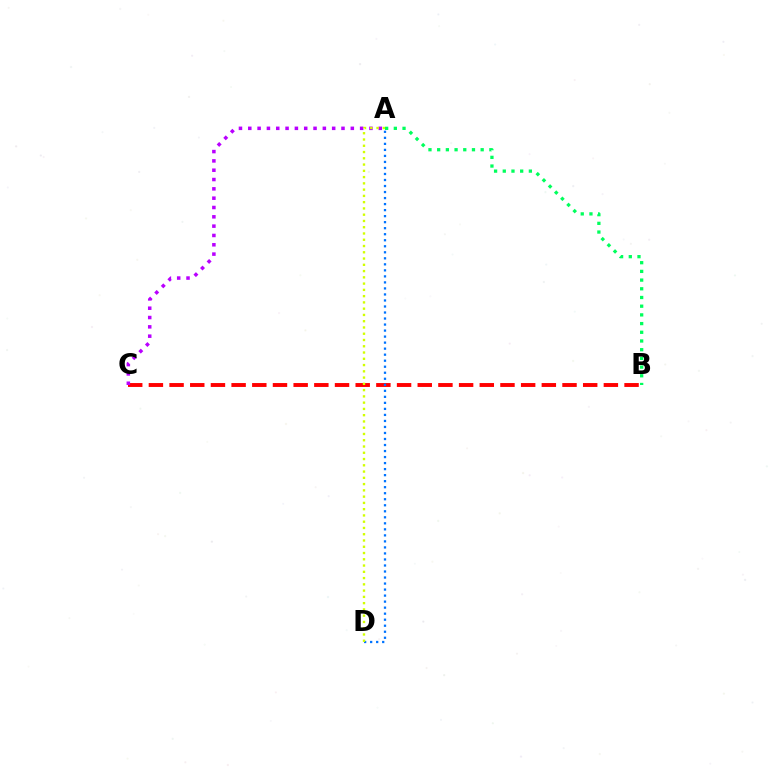{('B', 'C'): [{'color': '#ff0000', 'line_style': 'dashed', 'thickness': 2.81}], ('A', 'D'): [{'color': '#0074ff', 'line_style': 'dotted', 'thickness': 1.64}, {'color': '#d1ff00', 'line_style': 'dotted', 'thickness': 1.7}], ('A', 'C'): [{'color': '#b900ff', 'line_style': 'dotted', 'thickness': 2.53}], ('A', 'B'): [{'color': '#00ff5c', 'line_style': 'dotted', 'thickness': 2.36}]}